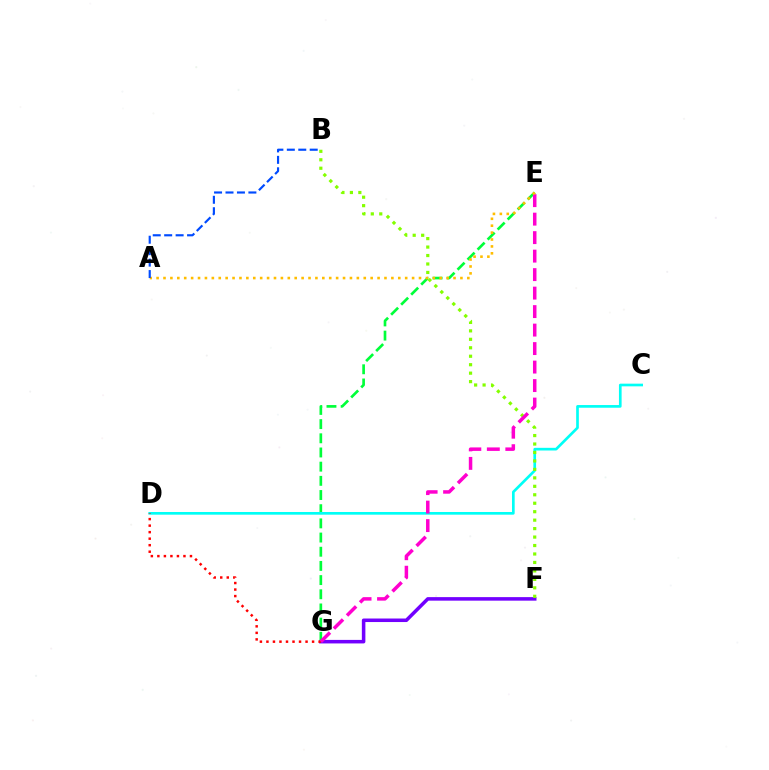{('F', 'G'): [{'color': '#7200ff', 'line_style': 'solid', 'thickness': 2.54}], ('E', 'G'): [{'color': '#00ff39', 'line_style': 'dashed', 'thickness': 1.93}, {'color': '#ff00cf', 'line_style': 'dashed', 'thickness': 2.51}], ('C', 'D'): [{'color': '#00fff6', 'line_style': 'solid', 'thickness': 1.92}], ('B', 'F'): [{'color': '#84ff00', 'line_style': 'dotted', 'thickness': 2.3}], ('D', 'G'): [{'color': '#ff0000', 'line_style': 'dotted', 'thickness': 1.77}], ('A', 'E'): [{'color': '#ffbd00', 'line_style': 'dotted', 'thickness': 1.88}], ('A', 'B'): [{'color': '#004bff', 'line_style': 'dashed', 'thickness': 1.56}]}